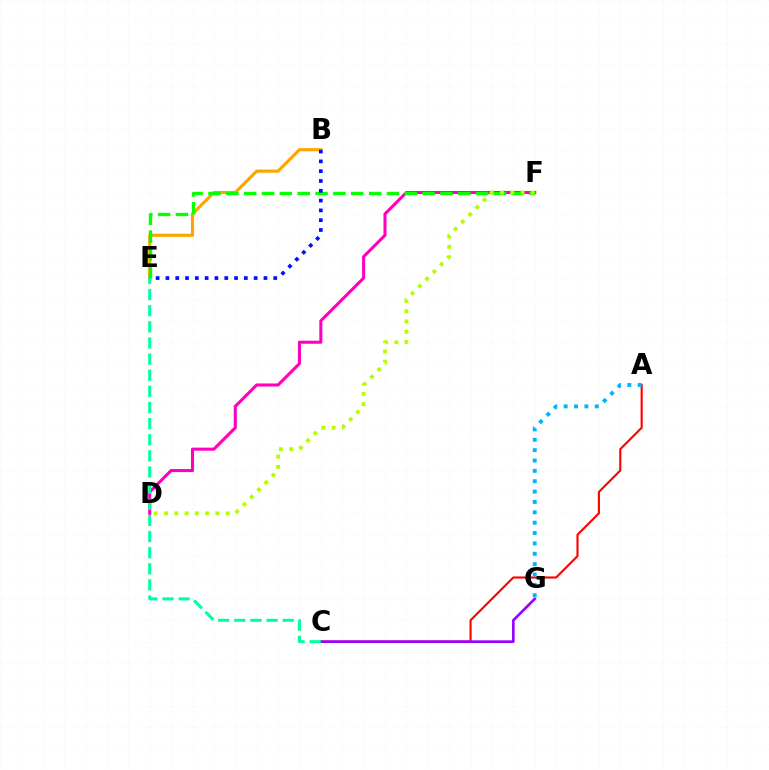{('A', 'C'): [{'color': '#ff0000', 'line_style': 'solid', 'thickness': 1.53}], ('C', 'G'): [{'color': '#9b00ff', 'line_style': 'solid', 'thickness': 1.91}], ('B', 'E'): [{'color': '#ffa500', 'line_style': 'solid', 'thickness': 2.28}, {'color': '#0010ff', 'line_style': 'dotted', 'thickness': 2.66}], ('D', 'F'): [{'color': '#ff00bd', 'line_style': 'solid', 'thickness': 2.21}, {'color': '#b3ff00', 'line_style': 'dotted', 'thickness': 2.79}], ('E', 'F'): [{'color': '#08ff00', 'line_style': 'dashed', 'thickness': 2.42}], ('C', 'E'): [{'color': '#00ff9d', 'line_style': 'dashed', 'thickness': 2.19}], ('A', 'G'): [{'color': '#00b5ff', 'line_style': 'dotted', 'thickness': 2.82}]}